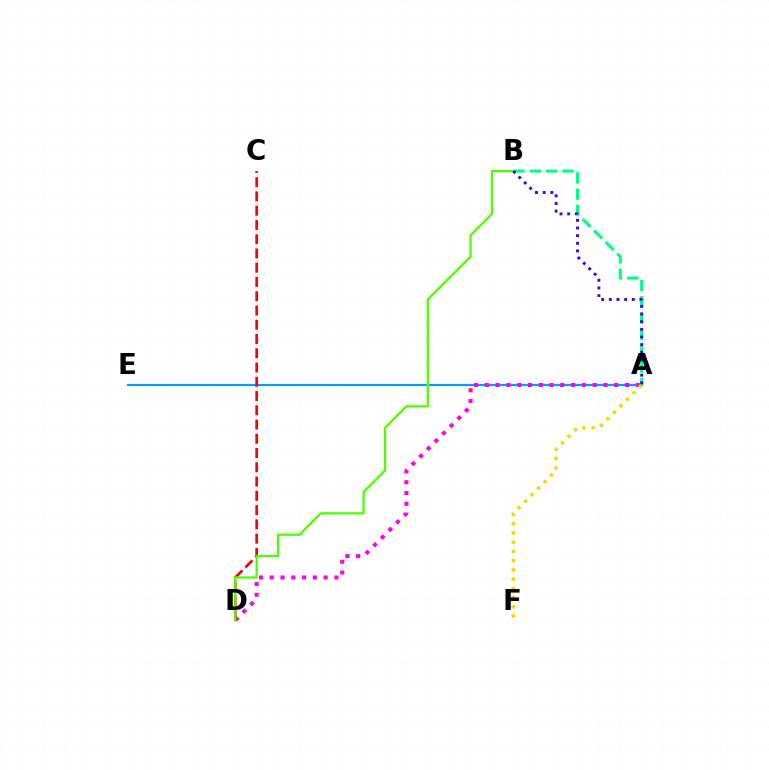{('A', 'E'): [{'color': '#009eff', 'line_style': 'solid', 'thickness': 1.57}], ('A', 'D'): [{'color': '#ff00ed', 'line_style': 'dotted', 'thickness': 2.93}], ('C', 'D'): [{'color': '#ff0000', 'line_style': 'dashed', 'thickness': 1.94}], ('A', 'B'): [{'color': '#00ff86', 'line_style': 'dashed', 'thickness': 2.21}, {'color': '#3700ff', 'line_style': 'dotted', 'thickness': 2.08}], ('B', 'D'): [{'color': '#4fff00', 'line_style': 'solid', 'thickness': 1.65}], ('A', 'F'): [{'color': '#ffd500', 'line_style': 'dotted', 'thickness': 2.5}]}